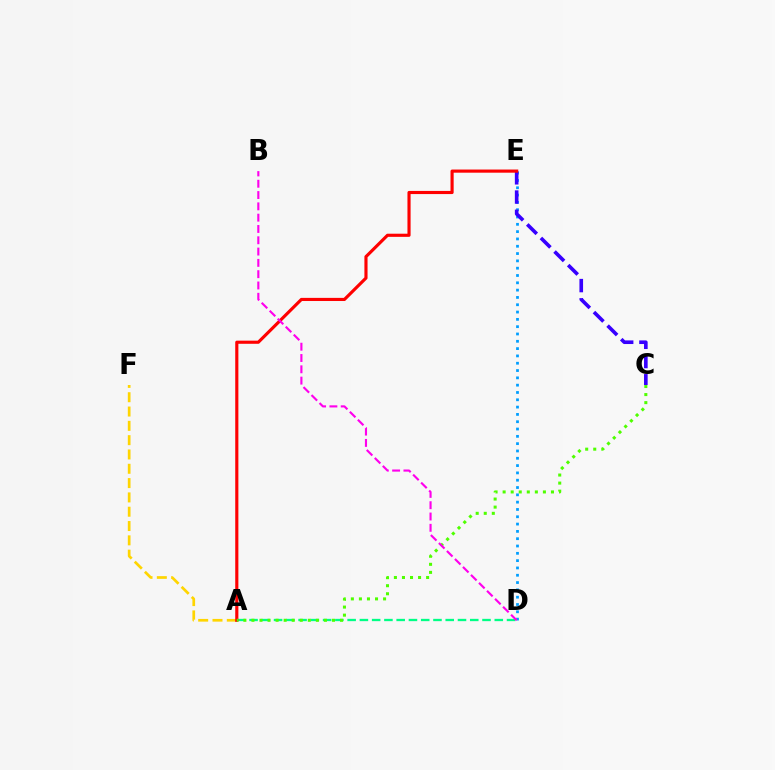{('A', 'F'): [{'color': '#ffd500', 'line_style': 'dashed', 'thickness': 1.94}], ('A', 'D'): [{'color': '#00ff86', 'line_style': 'dashed', 'thickness': 1.67}], ('D', 'E'): [{'color': '#009eff', 'line_style': 'dotted', 'thickness': 1.99}], ('C', 'E'): [{'color': '#3700ff', 'line_style': 'dashed', 'thickness': 2.61}], ('A', 'E'): [{'color': '#ff0000', 'line_style': 'solid', 'thickness': 2.26}], ('A', 'C'): [{'color': '#4fff00', 'line_style': 'dotted', 'thickness': 2.19}], ('B', 'D'): [{'color': '#ff00ed', 'line_style': 'dashed', 'thickness': 1.54}]}